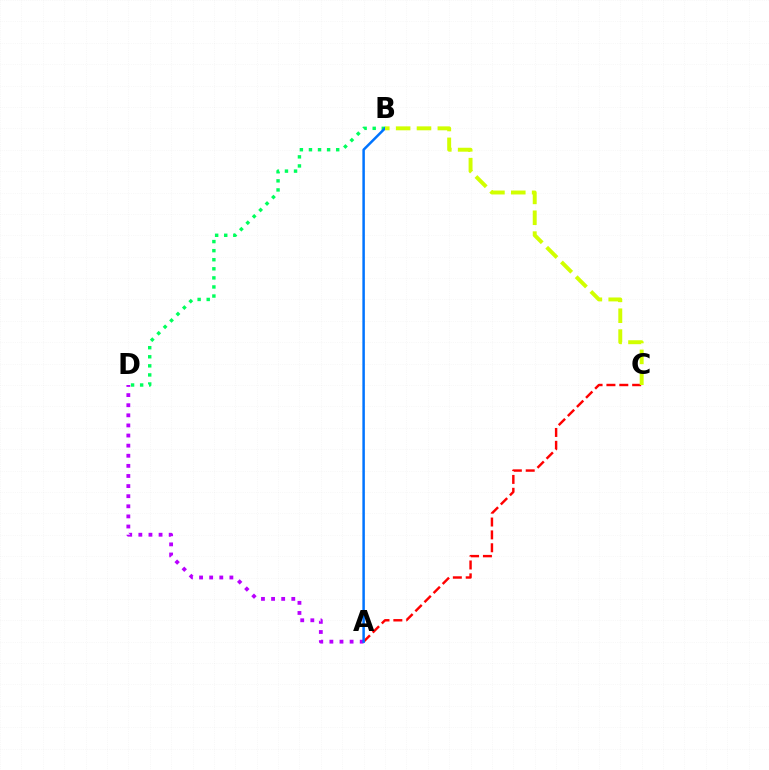{('B', 'D'): [{'color': '#00ff5c', 'line_style': 'dotted', 'thickness': 2.47}], ('A', 'C'): [{'color': '#ff0000', 'line_style': 'dashed', 'thickness': 1.75}], ('A', 'D'): [{'color': '#b900ff', 'line_style': 'dotted', 'thickness': 2.75}], ('A', 'B'): [{'color': '#0074ff', 'line_style': 'solid', 'thickness': 1.8}], ('B', 'C'): [{'color': '#d1ff00', 'line_style': 'dashed', 'thickness': 2.83}]}